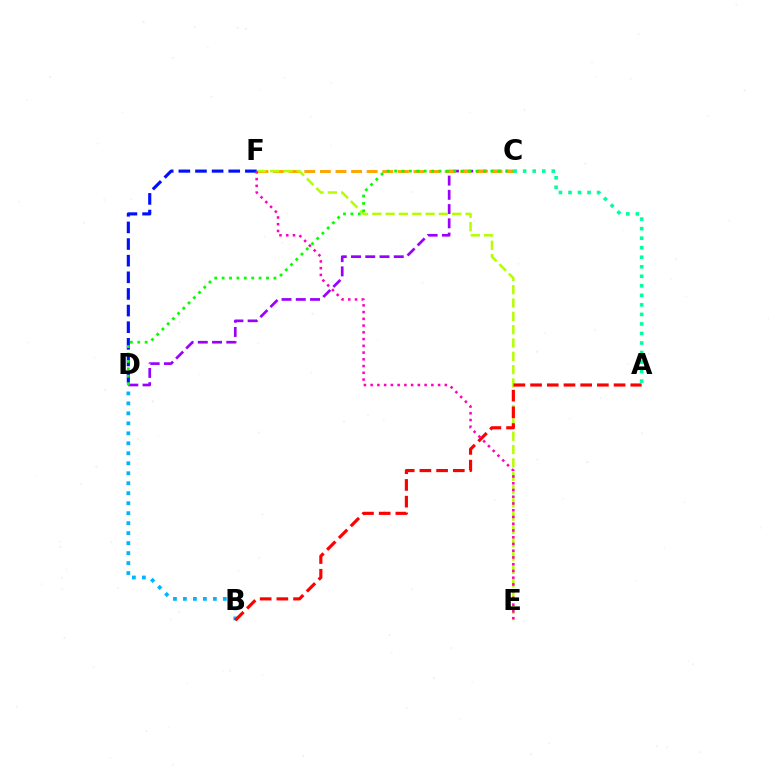{('C', 'D'): [{'color': '#9b00ff', 'line_style': 'dashed', 'thickness': 1.94}, {'color': '#08ff00', 'line_style': 'dotted', 'thickness': 2.01}], ('C', 'F'): [{'color': '#ffa500', 'line_style': 'dashed', 'thickness': 2.12}], ('E', 'F'): [{'color': '#b3ff00', 'line_style': 'dashed', 'thickness': 1.81}, {'color': '#ff00bd', 'line_style': 'dotted', 'thickness': 1.83}], ('B', 'D'): [{'color': '#00b5ff', 'line_style': 'dotted', 'thickness': 2.71}], ('A', 'B'): [{'color': '#ff0000', 'line_style': 'dashed', 'thickness': 2.27}], ('A', 'C'): [{'color': '#00ff9d', 'line_style': 'dotted', 'thickness': 2.59}], ('D', 'F'): [{'color': '#0010ff', 'line_style': 'dashed', 'thickness': 2.26}]}